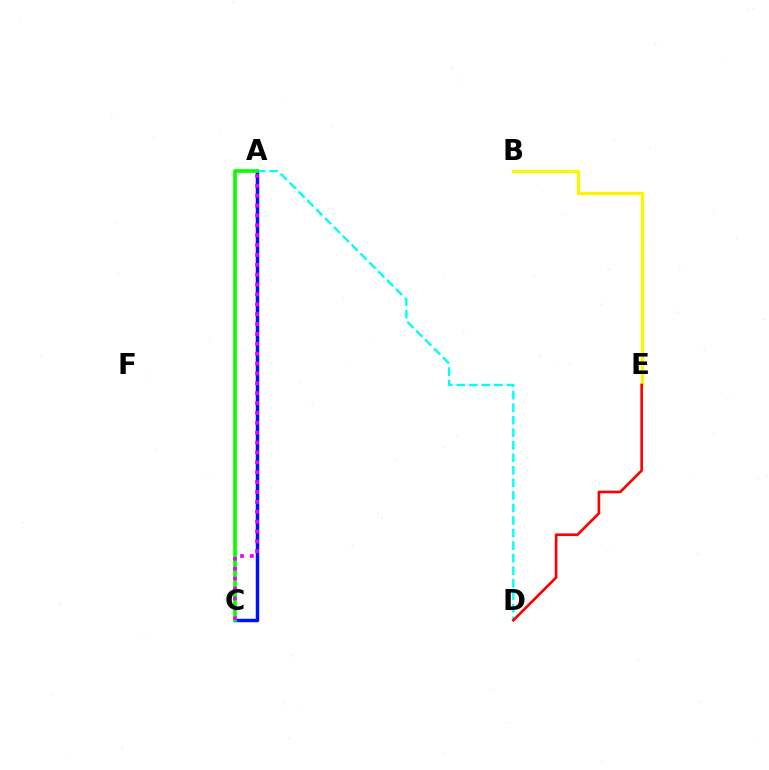{('A', 'C'): [{'color': '#0010ff', 'line_style': 'solid', 'thickness': 2.5}, {'color': '#08ff00', 'line_style': 'solid', 'thickness': 2.62}, {'color': '#ee00ff', 'line_style': 'dotted', 'thickness': 2.68}], ('B', 'E'): [{'color': '#fcf500', 'line_style': 'solid', 'thickness': 2.36}], ('A', 'D'): [{'color': '#00fff6', 'line_style': 'dashed', 'thickness': 1.7}], ('D', 'E'): [{'color': '#ff0000', 'line_style': 'solid', 'thickness': 1.9}]}